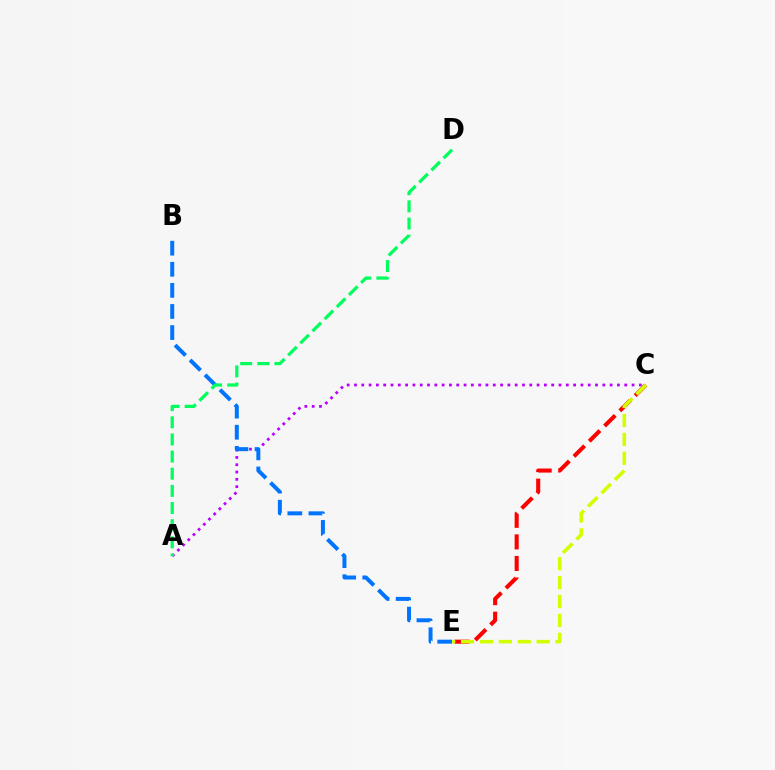{('A', 'C'): [{'color': '#b900ff', 'line_style': 'dotted', 'thickness': 1.98}], ('C', 'E'): [{'color': '#ff0000', 'line_style': 'dashed', 'thickness': 2.93}, {'color': '#d1ff00', 'line_style': 'dashed', 'thickness': 2.57}], ('B', 'E'): [{'color': '#0074ff', 'line_style': 'dashed', 'thickness': 2.87}], ('A', 'D'): [{'color': '#00ff5c', 'line_style': 'dashed', 'thickness': 2.33}]}